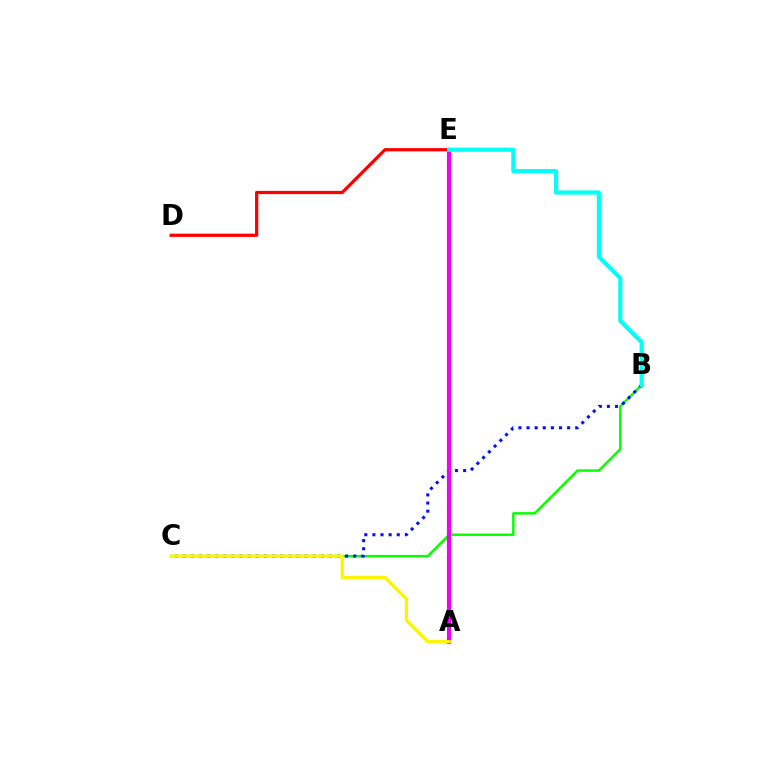{('D', 'E'): [{'color': '#ff0000', 'line_style': 'solid', 'thickness': 2.34}], ('B', 'C'): [{'color': '#08ff00', 'line_style': 'solid', 'thickness': 1.77}, {'color': '#0010ff', 'line_style': 'dotted', 'thickness': 2.2}], ('A', 'E'): [{'color': '#ee00ff', 'line_style': 'solid', 'thickness': 3.0}], ('A', 'C'): [{'color': '#fcf500', 'line_style': 'solid', 'thickness': 2.34}], ('B', 'E'): [{'color': '#00fff6', 'line_style': 'solid', 'thickness': 2.99}]}